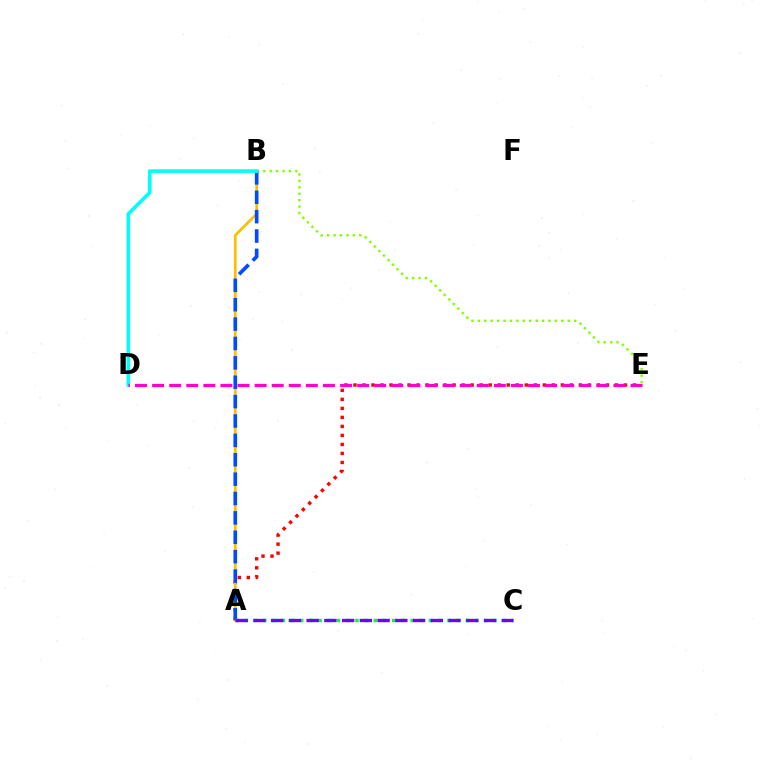{('A', 'E'): [{'color': '#ff0000', 'line_style': 'dotted', 'thickness': 2.45}], ('B', 'E'): [{'color': '#84ff00', 'line_style': 'dotted', 'thickness': 1.74}], ('A', 'B'): [{'color': '#ffbd00', 'line_style': 'solid', 'thickness': 1.94}, {'color': '#004bff', 'line_style': 'dashed', 'thickness': 2.63}], ('A', 'C'): [{'color': '#00ff39', 'line_style': 'dotted', 'thickness': 2.5}, {'color': '#7200ff', 'line_style': 'dashed', 'thickness': 2.41}], ('B', 'D'): [{'color': '#00fff6', 'line_style': 'solid', 'thickness': 2.59}], ('D', 'E'): [{'color': '#ff00cf', 'line_style': 'dashed', 'thickness': 2.32}]}